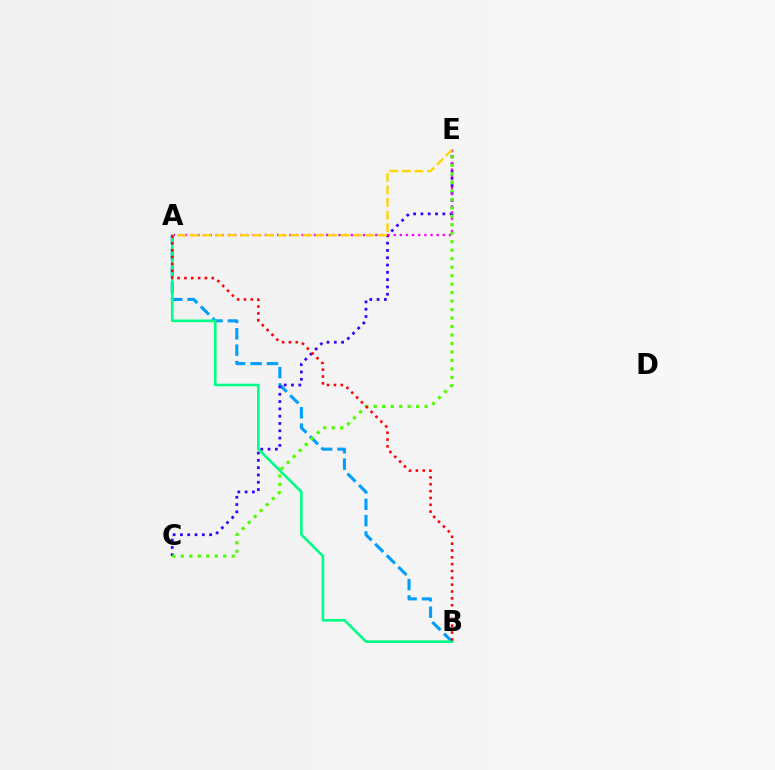{('A', 'B'): [{'color': '#009eff', 'line_style': 'dashed', 'thickness': 2.22}, {'color': '#00ff86', 'line_style': 'solid', 'thickness': 1.88}, {'color': '#ff0000', 'line_style': 'dotted', 'thickness': 1.86}], ('C', 'E'): [{'color': '#3700ff', 'line_style': 'dotted', 'thickness': 1.98}, {'color': '#4fff00', 'line_style': 'dotted', 'thickness': 2.3}], ('A', 'E'): [{'color': '#ff00ed', 'line_style': 'dotted', 'thickness': 1.67}, {'color': '#ffd500', 'line_style': 'dashed', 'thickness': 1.71}]}